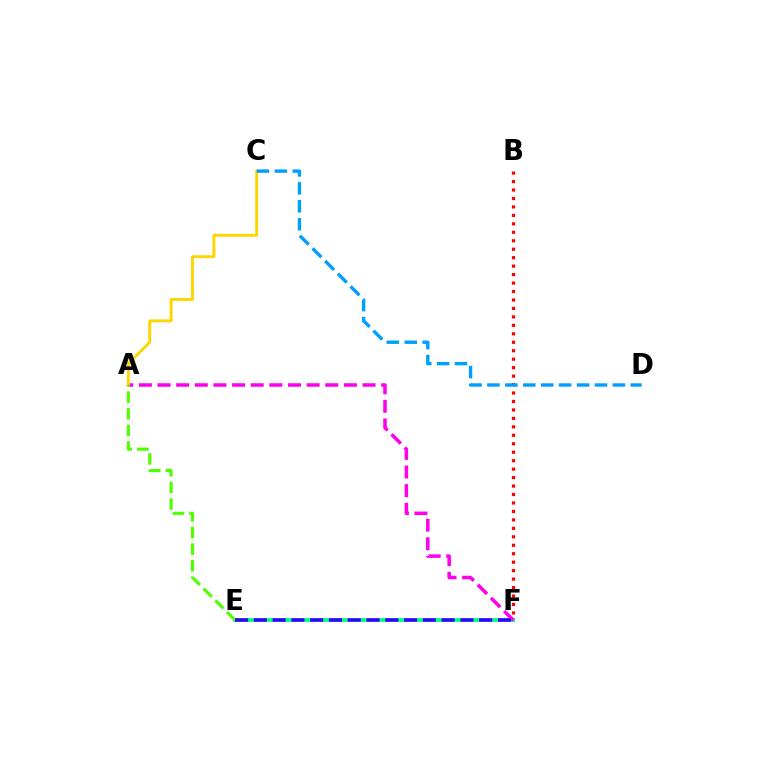{('B', 'F'): [{'color': '#ff0000', 'line_style': 'dotted', 'thickness': 2.3}], ('E', 'F'): [{'color': '#00ff86', 'line_style': 'solid', 'thickness': 2.71}, {'color': '#3700ff', 'line_style': 'dashed', 'thickness': 2.55}], ('A', 'F'): [{'color': '#ff00ed', 'line_style': 'dashed', 'thickness': 2.53}], ('A', 'C'): [{'color': '#ffd500', 'line_style': 'solid', 'thickness': 2.07}], ('C', 'D'): [{'color': '#009eff', 'line_style': 'dashed', 'thickness': 2.43}], ('A', 'E'): [{'color': '#4fff00', 'line_style': 'dashed', 'thickness': 2.26}]}